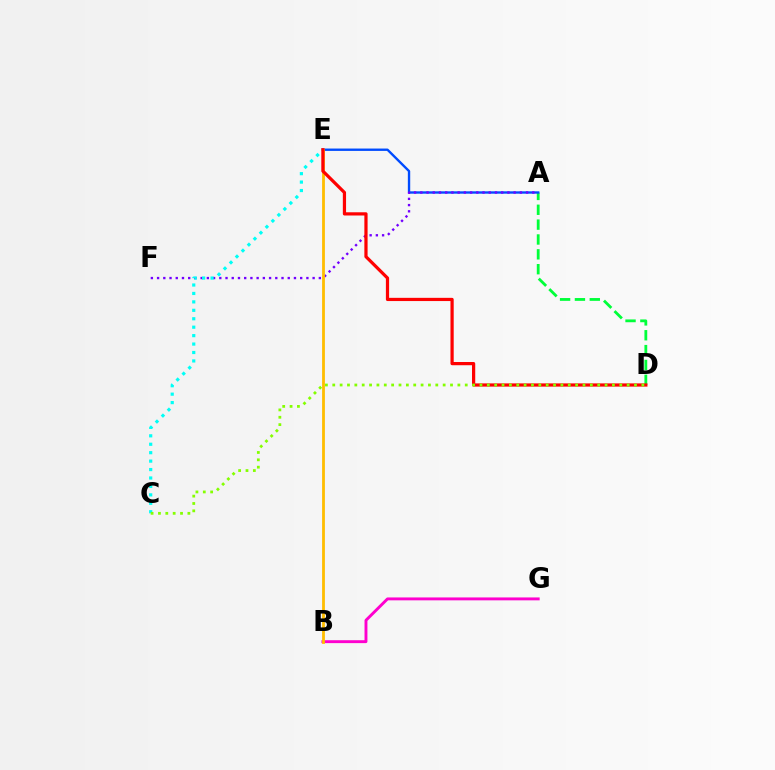{('A', 'D'): [{'color': '#00ff39', 'line_style': 'dashed', 'thickness': 2.02}], ('A', 'E'): [{'color': '#004bff', 'line_style': 'solid', 'thickness': 1.71}], ('A', 'F'): [{'color': '#7200ff', 'line_style': 'dotted', 'thickness': 1.69}], ('C', 'E'): [{'color': '#00fff6', 'line_style': 'dotted', 'thickness': 2.29}], ('B', 'G'): [{'color': '#ff00cf', 'line_style': 'solid', 'thickness': 2.09}], ('B', 'E'): [{'color': '#ffbd00', 'line_style': 'solid', 'thickness': 2.02}], ('D', 'E'): [{'color': '#ff0000', 'line_style': 'solid', 'thickness': 2.32}], ('C', 'D'): [{'color': '#84ff00', 'line_style': 'dotted', 'thickness': 2.0}]}